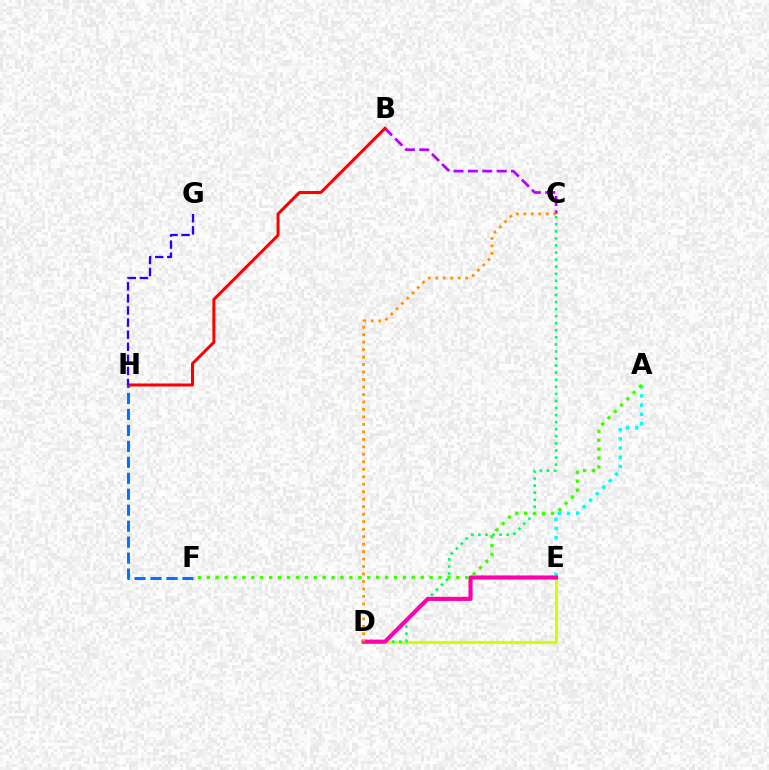{('B', 'C'): [{'color': '#b900ff', 'line_style': 'dashed', 'thickness': 1.95}], ('F', 'H'): [{'color': '#0074ff', 'line_style': 'dashed', 'thickness': 2.17}], ('A', 'E'): [{'color': '#00fff6', 'line_style': 'dotted', 'thickness': 2.5}], ('B', 'H'): [{'color': '#ff0000', 'line_style': 'solid', 'thickness': 2.18}], ('G', 'H'): [{'color': '#2500ff', 'line_style': 'dashed', 'thickness': 1.64}], ('D', 'E'): [{'color': '#d1ff00', 'line_style': 'solid', 'thickness': 2.25}, {'color': '#ff00ac', 'line_style': 'solid', 'thickness': 2.96}], ('C', 'D'): [{'color': '#00ff5c', 'line_style': 'dotted', 'thickness': 1.92}, {'color': '#ff9400', 'line_style': 'dotted', 'thickness': 2.03}], ('A', 'F'): [{'color': '#3dff00', 'line_style': 'dotted', 'thickness': 2.42}]}